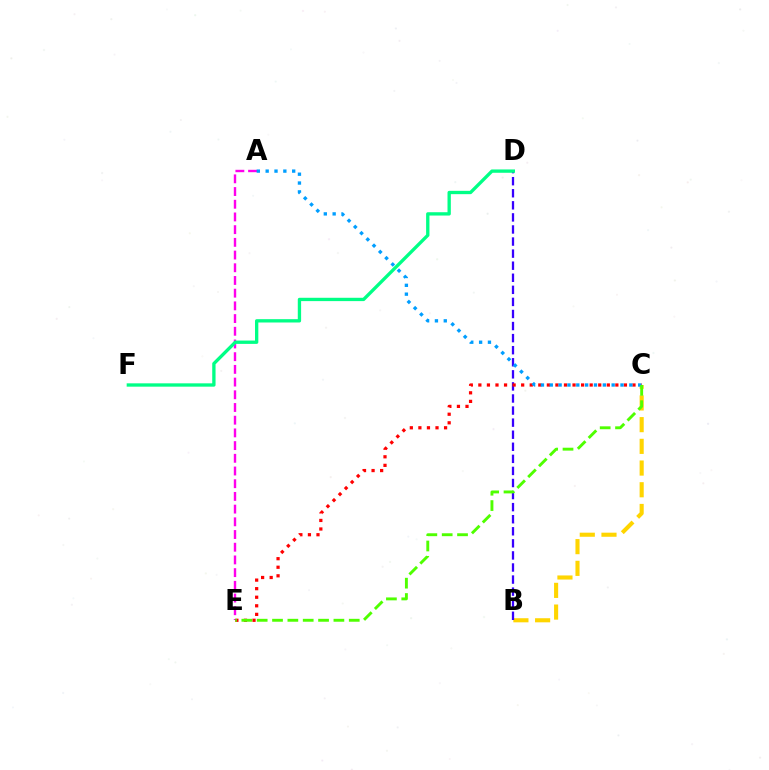{('B', 'C'): [{'color': '#ffd500', 'line_style': 'dashed', 'thickness': 2.95}], ('A', 'E'): [{'color': '#ff00ed', 'line_style': 'dashed', 'thickness': 1.73}], ('B', 'D'): [{'color': '#3700ff', 'line_style': 'dashed', 'thickness': 1.64}], ('C', 'E'): [{'color': '#ff0000', 'line_style': 'dotted', 'thickness': 2.33}, {'color': '#4fff00', 'line_style': 'dashed', 'thickness': 2.08}], ('A', 'C'): [{'color': '#009eff', 'line_style': 'dotted', 'thickness': 2.4}], ('D', 'F'): [{'color': '#00ff86', 'line_style': 'solid', 'thickness': 2.4}]}